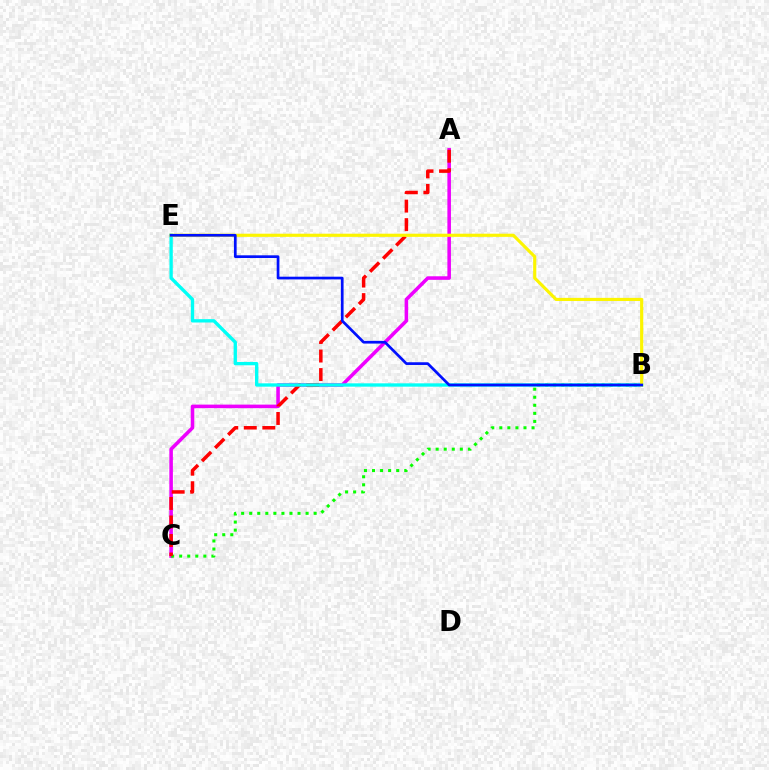{('A', 'C'): [{'color': '#ee00ff', 'line_style': 'solid', 'thickness': 2.56}, {'color': '#ff0000', 'line_style': 'dashed', 'thickness': 2.52}], ('B', 'C'): [{'color': '#08ff00', 'line_style': 'dotted', 'thickness': 2.19}], ('B', 'E'): [{'color': '#00fff6', 'line_style': 'solid', 'thickness': 2.4}, {'color': '#fcf500', 'line_style': 'solid', 'thickness': 2.27}, {'color': '#0010ff', 'line_style': 'solid', 'thickness': 1.95}]}